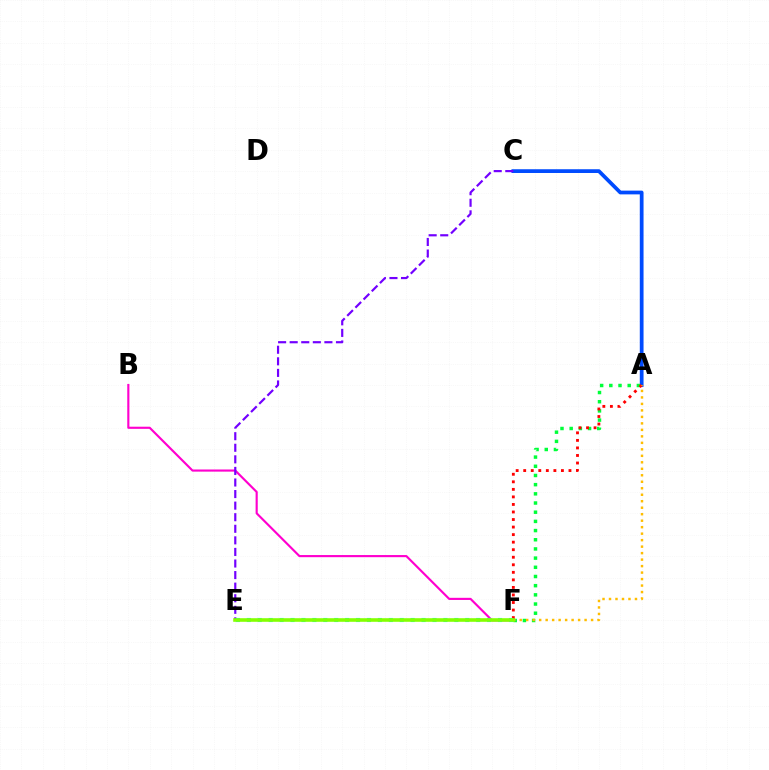{('B', 'F'): [{'color': '#ff00cf', 'line_style': 'solid', 'thickness': 1.54}], ('A', 'C'): [{'color': '#004bff', 'line_style': 'solid', 'thickness': 2.7}], ('C', 'E'): [{'color': '#7200ff', 'line_style': 'dashed', 'thickness': 1.57}], ('A', 'F'): [{'color': '#00ff39', 'line_style': 'dotted', 'thickness': 2.5}, {'color': '#ff0000', 'line_style': 'dotted', 'thickness': 2.05}, {'color': '#ffbd00', 'line_style': 'dotted', 'thickness': 1.76}], ('E', 'F'): [{'color': '#00fff6', 'line_style': 'dotted', 'thickness': 2.97}, {'color': '#84ff00', 'line_style': 'solid', 'thickness': 2.59}]}